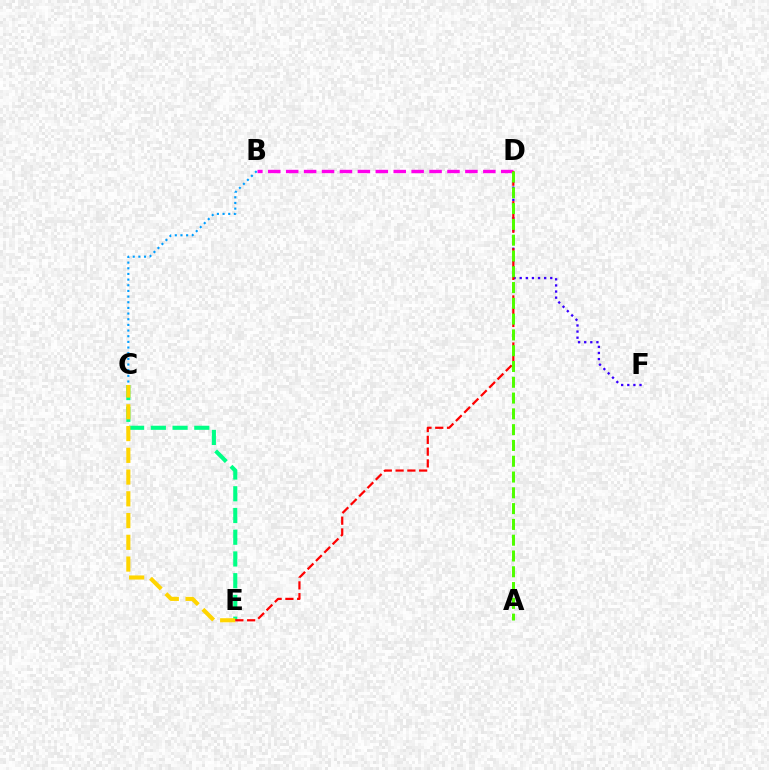{('B', 'C'): [{'color': '#009eff', 'line_style': 'dotted', 'thickness': 1.54}], ('D', 'F'): [{'color': '#3700ff', 'line_style': 'dotted', 'thickness': 1.66}], ('B', 'D'): [{'color': '#ff00ed', 'line_style': 'dashed', 'thickness': 2.43}], ('C', 'E'): [{'color': '#00ff86', 'line_style': 'dashed', 'thickness': 2.95}, {'color': '#ffd500', 'line_style': 'dashed', 'thickness': 2.95}], ('D', 'E'): [{'color': '#ff0000', 'line_style': 'dashed', 'thickness': 1.6}], ('A', 'D'): [{'color': '#4fff00', 'line_style': 'dashed', 'thickness': 2.15}]}